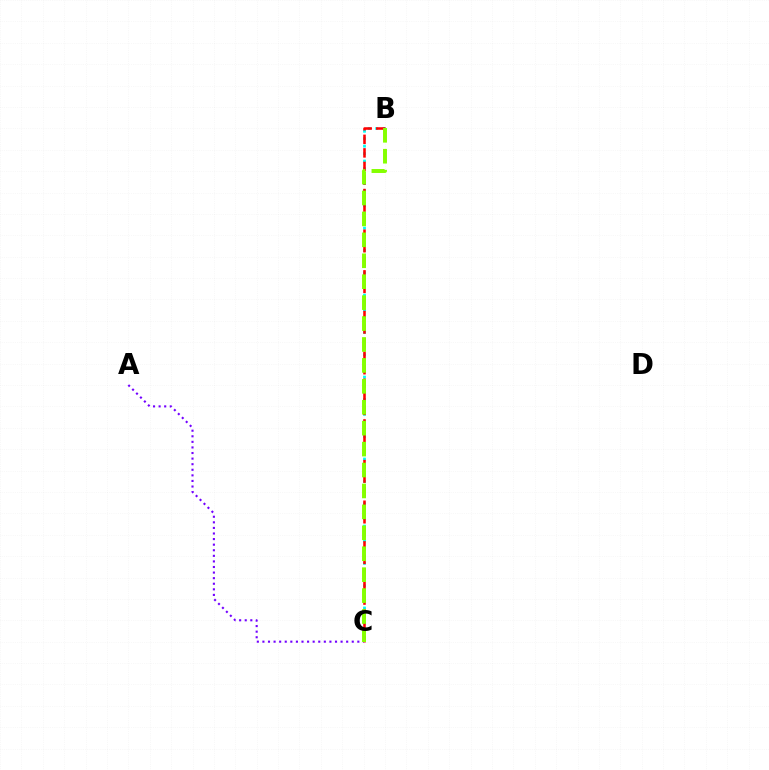{('B', 'C'): [{'color': '#00fff6', 'line_style': 'dotted', 'thickness': 2.02}, {'color': '#ff0000', 'line_style': 'dashed', 'thickness': 1.84}, {'color': '#84ff00', 'line_style': 'dashed', 'thickness': 2.84}], ('A', 'C'): [{'color': '#7200ff', 'line_style': 'dotted', 'thickness': 1.52}]}